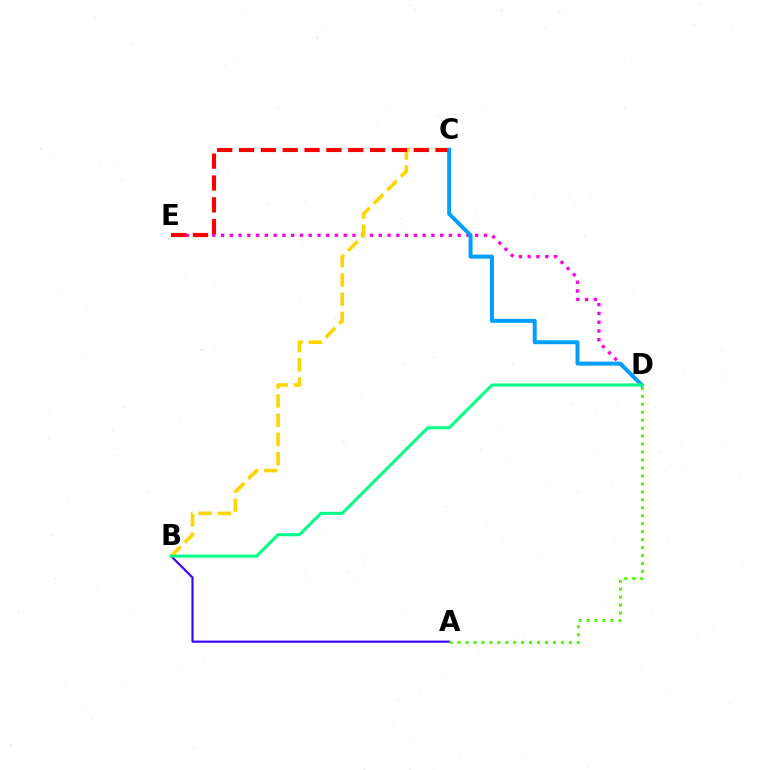{('A', 'B'): [{'color': '#3700ff', 'line_style': 'solid', 'thickness': 1.53}], ('D', 'E'): [{'color': '#ff00ed', 'line_style': 'dotted', 'thickness': 2.38}], ('A', 'D'): [{'color': '#4fff00', 'line_style': 'dotted', 'thickness': 2.16}], ('B', 'C'): [{'color': '#ffd500', 'line_style': 'dashed', 'thickness': 2.61}], ('C', 'E'): [{'color': '#ff0000', 'line_style': 'dashed', 'thickness': 2.97}], ('C', 'D'): [{'color': '#009eff', 'line_style': 'solid', 'thickness': 2.86}], ('B', 'D'): [{'color': '#00ff86', 'line_style': 'solid', 'thickness': 2.21}]}